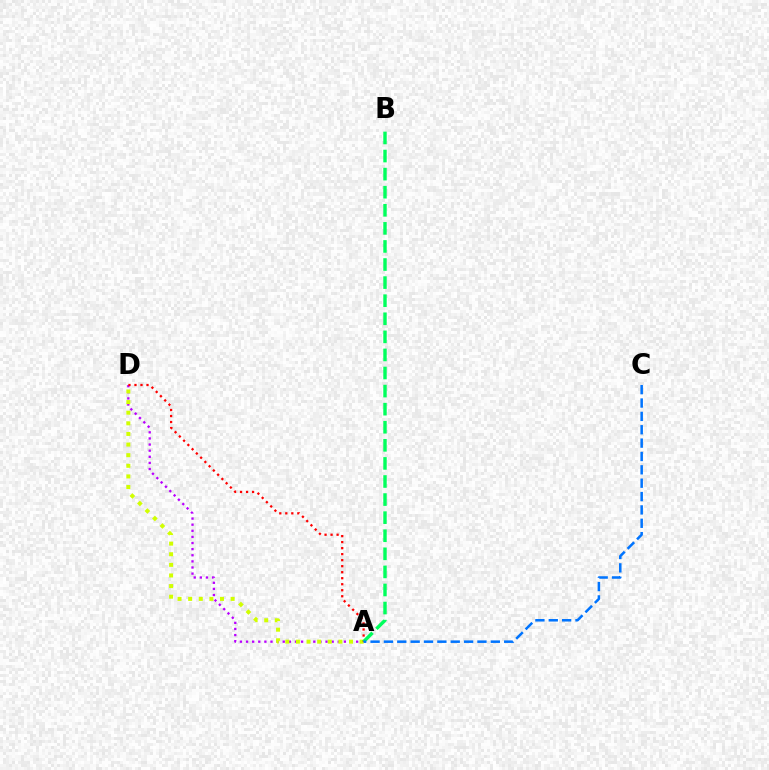{('A', 'D'): [{'color': '#b900ff', 'line_style': 'dotted', 'thickness': 1.66}, {'color': '#d1ff00', 'line_style': 'dotted', 'thickness': 2.88}, {'color': '#ff0000', 'line_style': 'dotted', 'thickness': 1.63}], ('A', 'B'): [{'color': '#00ff5c', 'line_style': 'dashed', 'thickness': 2.46}], ('A', 'C'): [{'color': '#0074ff', 'line_style': 'dashed', 'thickness': 1.82}]}